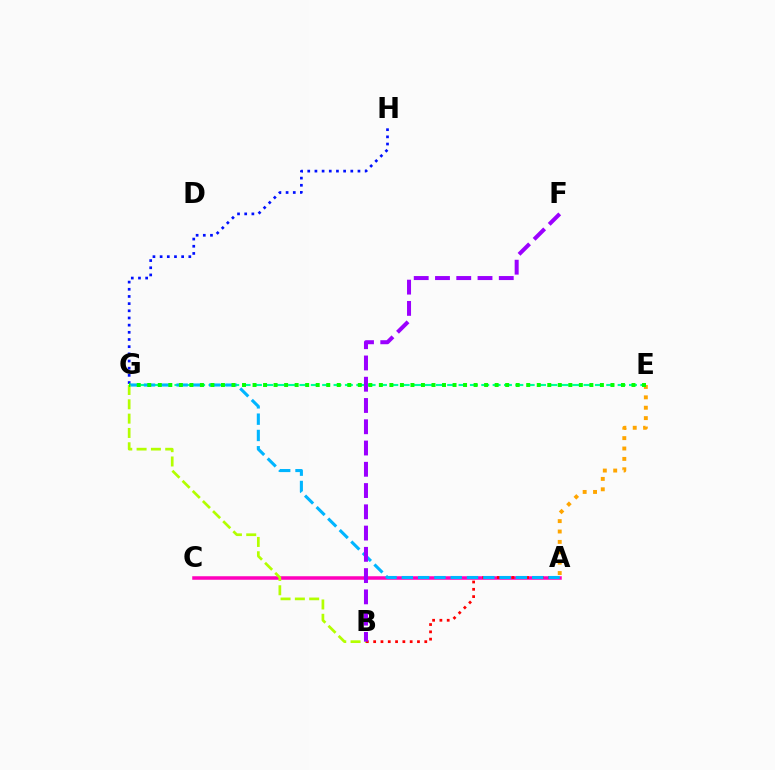{('G', 'H'): [{'color': '#0010ff', 'line_style': 'dotted', 'thickness': 1.95}], ('A', 'C'): [{'color': '#ff00bd', 'line_style': 'solid', 'thickness': 2.53}], ('A', 'B'): [{'color': '#ff0000', 'line_style': 'dotted', 'thickness': 1.98}], ('E', 'G'): [{'color': '#00ff9d', 'line_style': 'dashed', 'thickness': 1.54}, {'color': '#08ff00', 'line_style': 'dotted', 'thickness': 2.86}], ('A', 'G'): [{'color': '#00b5ff', 'line_style': 'dashed', 'thickness': 2.21}], ('B', 'G'): [{'color': '#b3ff00', 'line_style': 'dashed', 'thickness': 1.95}], ('B', 'F'): [{'color': '#9b00ff', 'line_style': 'dashed', 'thickness': 2.89}], ('A', 'E'): [{'color': '#ffa500', 'line_style': 'dotted', 'thickness': 2.82}]}